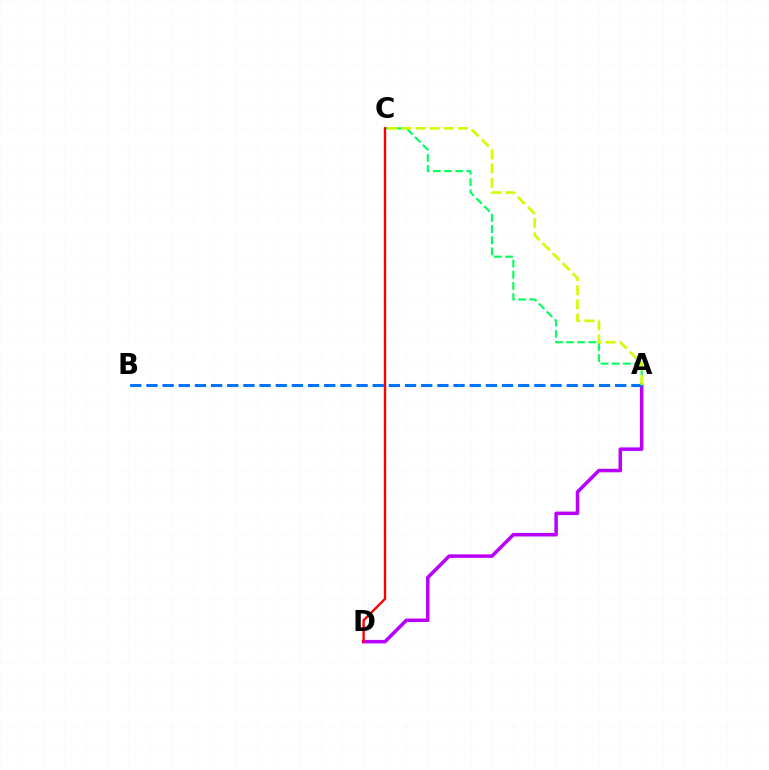{('A', 'C'): [{'color': '#00ff5c', 'line_style': 'dashed', 'thickness': 1.52}, {'color': '#d1ff00', 'line_style': 'dashed', 'thickness': 1.92}], ('A', 'D'): [{'color': '#b900ff', 'line_style': 'solid', 'thickness': 2.53}], ('C', 'D'): [{'color': '#ff0000', 'line_style': 'solid', 'thickness': 1.7}], ('A', 'B'): [{'color': '#0074ff', 'line_style': 'dashed', 'thickness': 2.2}]}